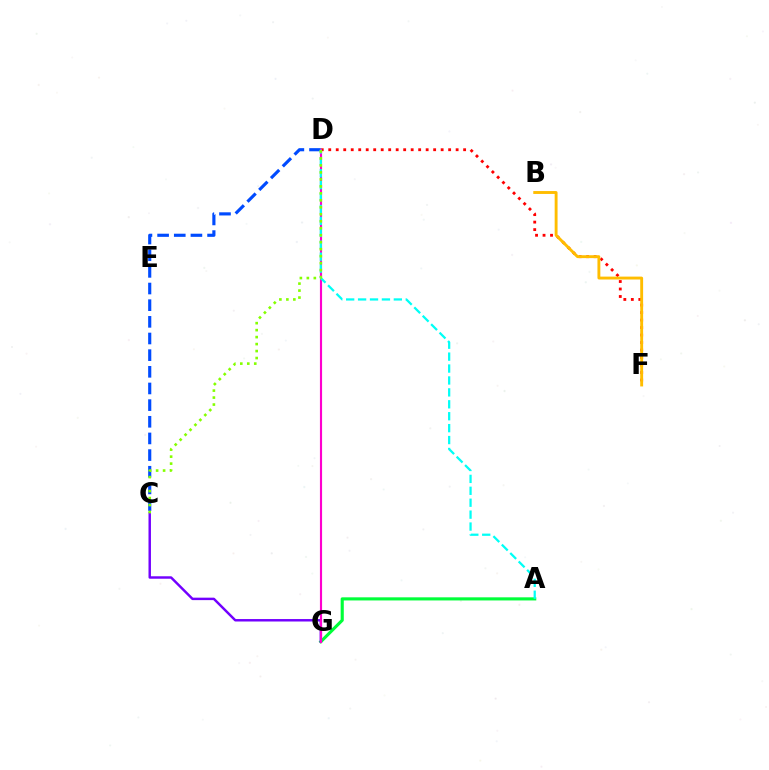{('D', 'F'): [{'color': '#ff0000', 'line_style': 'dotted', 'thickness': 2.04}], ('C', 'D'): [{'color': '#004bff', 'line_style': 'dashed', 'thickness': 2.26}, {'color': '#84ff00', 'line_style': 'dotted', 'thickness': 1.9}], ('A', 'G'): [{'color': '#00ff39', 'line_style': 'solid', 'thickness': 2.25}], ('B', 'F'): [{'color': '#ffbd00', 'line_style': 'solid', 'thickness': 2.08}], ('C', 'G'): [{'color': '#7200ff', 'line_style': 'solid', 'thickness': 1.77}], ('D', 'G'): [{'color': '#ff00cf', 'line_style': 'solid', 'thickness': 1.55}], ('A', 'D'): [{'color': '#00fff6', 'line_style': 'dashed', 'thickness': 1.62}]}